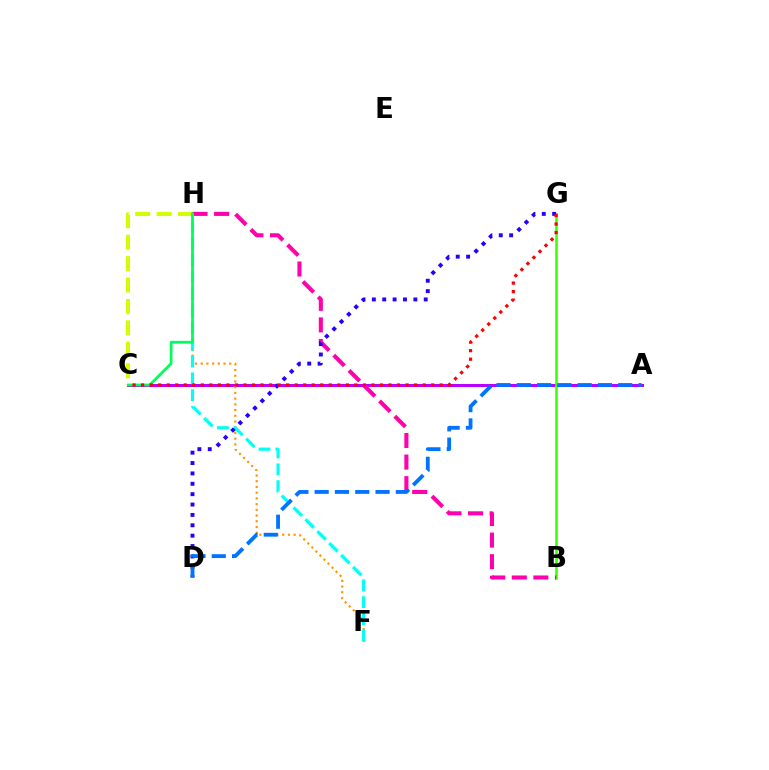{('A', 'C'): [{'color': '#b900ff', 'line_style': 'solid', 'thickness': 2.18}], ('F', 'H'): [{'color': '#ff9400', 'line_style': 'dotted', 'thickness': 1.55}, {'color': '#00fff6', 'line_style': 'dashed', 'thickness': 2.29}], ('B', 'G'): [{'color': '#3dff00', 'line_style': 'solid', 'thickness': 1.83}], ('C', 'H'): [{'color': '#d1ff00', 'line_style': 'dashed', 'thickness': 2.91}, {'color': '#00ff5c', 'line_style': 'solid', 'thickness': 2.0}], ('B', 'H'): [{'color': '#ff00ac', 'line_style': 'dashed', 'thickness': 2.93}], ('D', 'G'): [{'color': '#2500ff', 'line_style': 'dotted', 'thickness': 2.82}], ('A', 'D'): [{'color': '#0074ff', 'line_style': 'dashed', 'thickness': 2.76}], ('C', 'G'): [{'color': '#ff0000', 'line_style': 'dotted', 'thickness': 2.32}]}